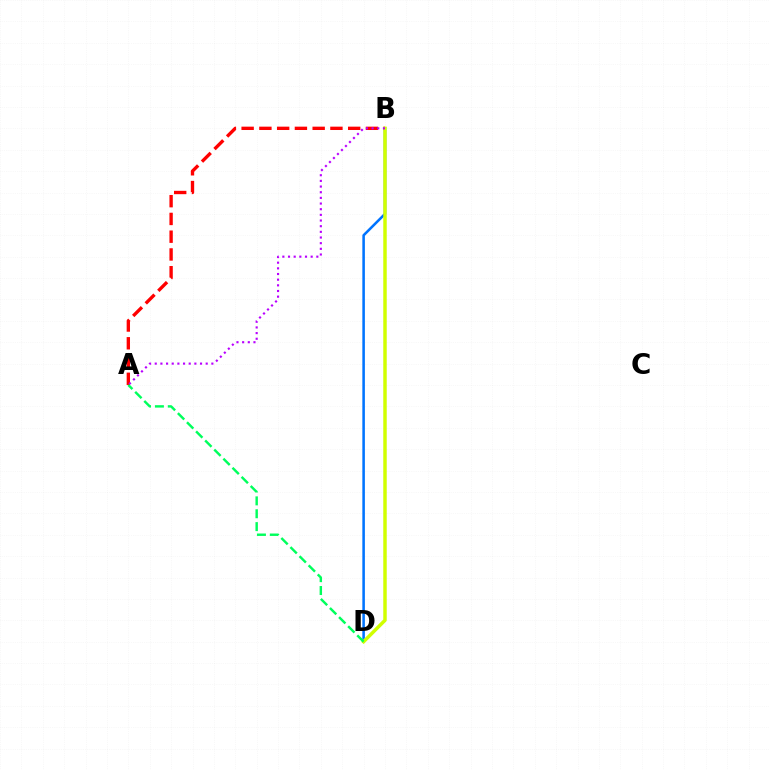{('B', 'D'): [{'color': '#0074ff', 'line_style': 'solid', 'thickness': 1.84}, {'color': '#d1ff00', 'line_style': 'solid', 'thickness': 2.5}], ('A', 'B'): [{'color': '#ff0000', 'line_style': 'dashed', 'thickness': 2.41}, {'color': '#b900ff', 'line_style': 'dotted', 'thickness': 1.54}], ('A', 'D'): [{'color': '#00ff5c', 'line_style': 'dashed', 'thickness': 1.75}]}